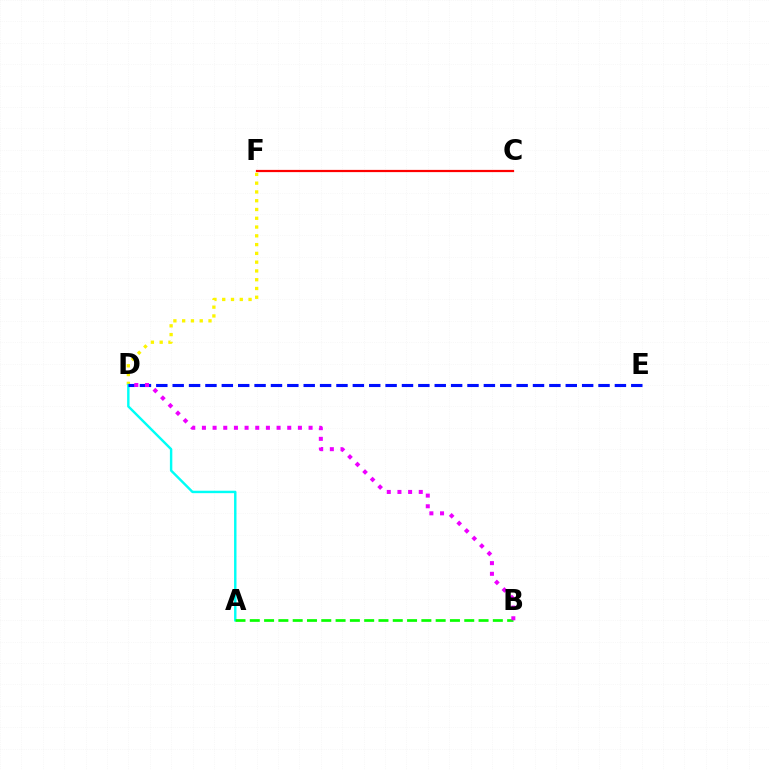{('C', 'F'): [{'color': '#ff0000', 'line_style': 'solid', 'thickness': 1.6}], ('D', 'F'): [{'color': '#fcf500', 'line_style': 'dotted', 'thickness': 2.38}], ('A', 'D'): [{'color': '#00fff6', 'line_style': 'solid', 'thickness': 1.75}], ('D', 'E'): [{'color': '#0010ff', 'line_style': 'dashed', 'thickness': 2.22}], ('A', 'B'): [{'color': '#08ff00', 'line_style': 'dashed', 'thickness': 1.94}], ('B', 'D'): [{'color': '#ee00ff', 'line_style': 'dotted', 'thickness': 2.9}]}